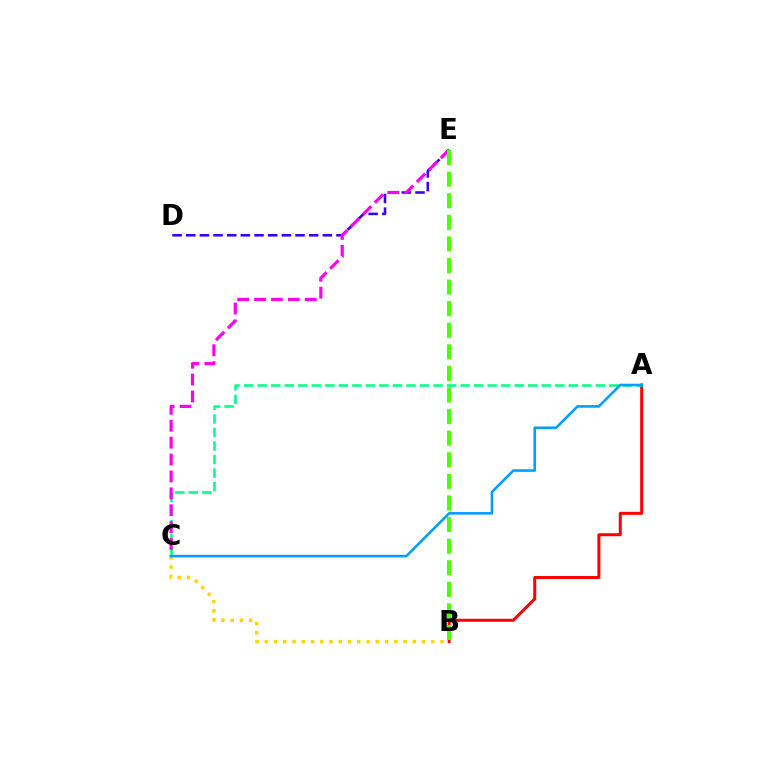{('A', 'B'): [{'color': '#ff0000', 'line_style': 'solid', 'thickness': 2.16}], ('A', 'C'): [{'color': '#00ff86', 'line_style': 'dashed', 'thickness': 1.84}, {'color': '#009eff', 'line_style': 'solid', 'thickness': 1.86}], ('D', 'E'): [{'color': '#3700ff', 'line_style': 'dashed', 'thickness': 1.86}], ('C', 'E'): [{'color': '#ff00ed', 'line_style': 'dashed', 'thickness': 2.29}], ('B', 'E'): [{'color': '#4fff00', 'line_style': 'dashed', 'thickness': 2.93}], ('B', 'C'): [{'color': '#ffd500', 'line_style': 'dotted', 'thickness': 2.51}]}